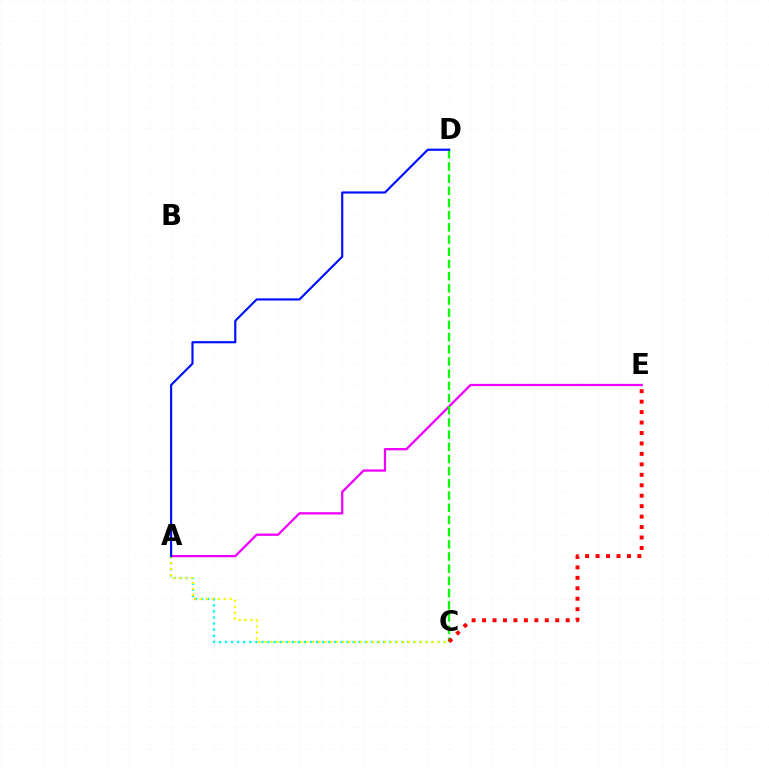{('A', 'C'): [{'color': '#00fff6', 'line_style': 'dotted', 'thickness': 1.65}, {'color': '#fcf500', 'line_style': 'dotted', 'thickness': 1.62}], ('A', 'E'): [{'color': '#ee00ff', 'line_style': 'solid', 'thickness': 1.64}], ('C', 'D'): [{'color': '#08ff00', 'line_style': 'dashed', 'thickness': 1.66}], ('C', 'E'): [{'color': '#ff0000', 'line_style': 'dotted', 'thickness': 2.84}], ('A', 'D'): [{'color': '#0010ff', 'line_style': 'solid', 'thickness': 1.56}]}